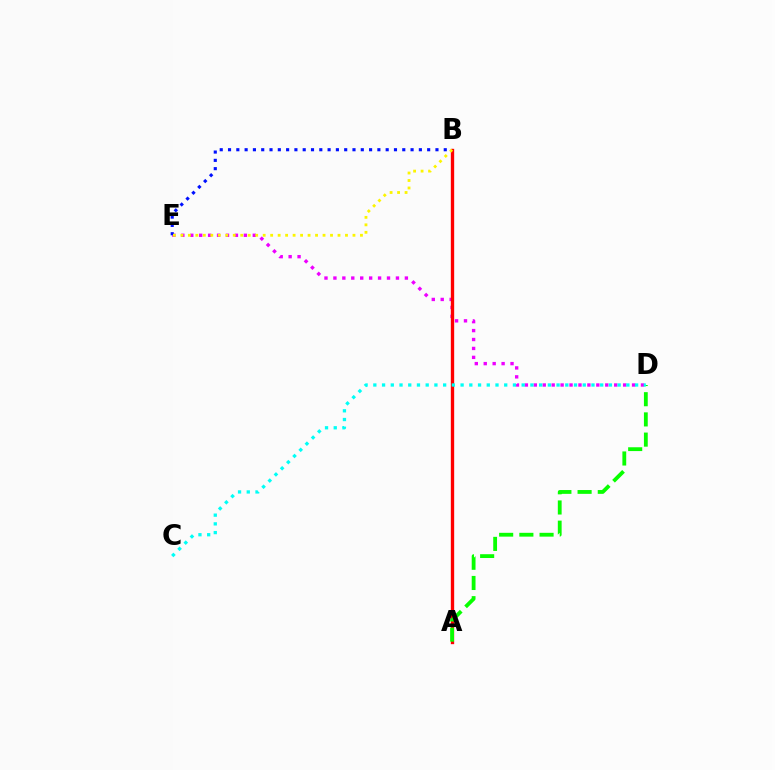{('D', 'E'): [{'color': '#ee00ff', 'line_style': 'dotted', 'thickness': 2.43}], ('B', 'E'): [{'color': '#0010ff', 'line_style': 'dotted', 'thickness': 2.25}, {'color': '#fcf500', 'line_style': 'dotted', 'thickness': 2.03}], ('A', 'B'): [{'color': '#ff0000', 'line_style': 'solid', 'thickness': 2.4}], ('A', 'D'): [{'color': '#08ff00', 'line_style': 'dashed', 'thickness': 2.74}], ('C', 'D'): [{'color': '#00fff6', 'line_style': 'dotted', 'thickness': 2.37}]}